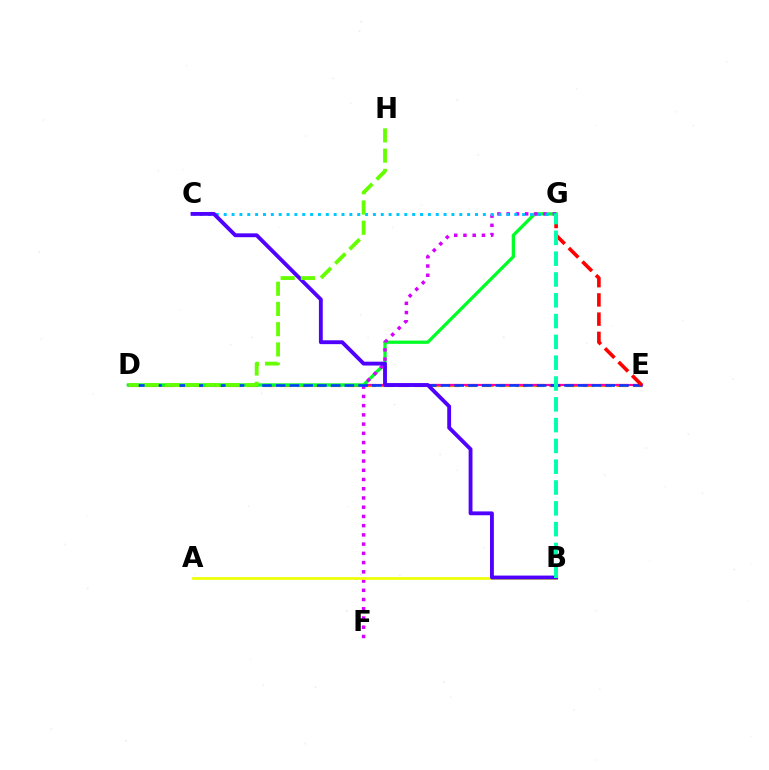{('D', 'E'): [{'color': '#ff8800', 'line_style': 'dashed', 'thickness': 2.29}, {'color': '#ff00a0', 'line_style': 'solid', 'thickness': 1.57}, {'color': '#003fff', 'line_style': 'dashed', 'thickness': 1.87}], ('D', 'G'): [{'color': '#00ff27', 'line_style': 'solid', 'thickness': 2.36}], ('F', 'G'): [{'color': '#d600ff', 'line_style': 'dotted', 'thickness': 2.51}], ('A', 'B'): [{'color': '#eeff00', 'line_style': 'solid', 'thickness': 1.94}], ('C', 'G'): [{'color': '#00c7ff', 'line_style': 'dotted', 'thickness': 2.13}], ('E', 'G'): [{'color': '#ff0000', 'line_style': 'dashed', 'thickness': 2.61}], ('B', 'C'): [{'color': '#4f00ff', 'line_style': 'solid', 'thickness': 2.77}], ('B', 'G'): [{'color': '#00ffaf', 'line_style': 'dashed', 'thickness': 2.83}], ('D', 'H'): [{'color': '#66ff00', 'line_style': 'dashed', 'thickness': 2.75}]}